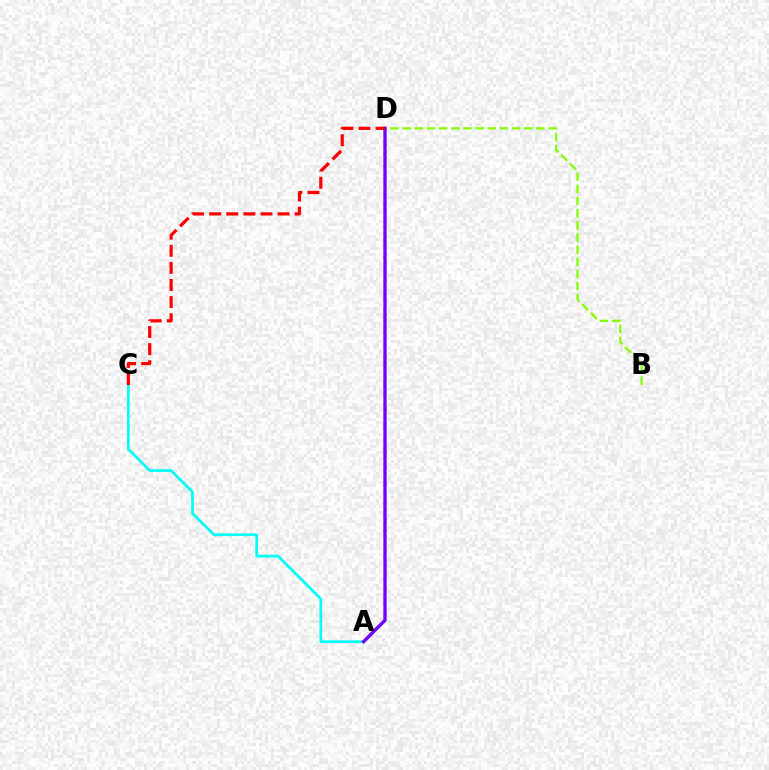{('A', 'C'): [{'color': '#00fff6', 'line_style': 'solid', 'thickness': 1.95}], ('B', 'D'): [{'color': '#84ff00', 'line_style': 'dashed', 'thickness': 1.65}], ('A', 'D'): [{'color': '#7200ff', 'line_style': 'solid', 'thickness': 2.41}], ('C', 'D'): [{'color': '#ff0000', 'line_style': 'dashed', 'thickness': 2.32}]}